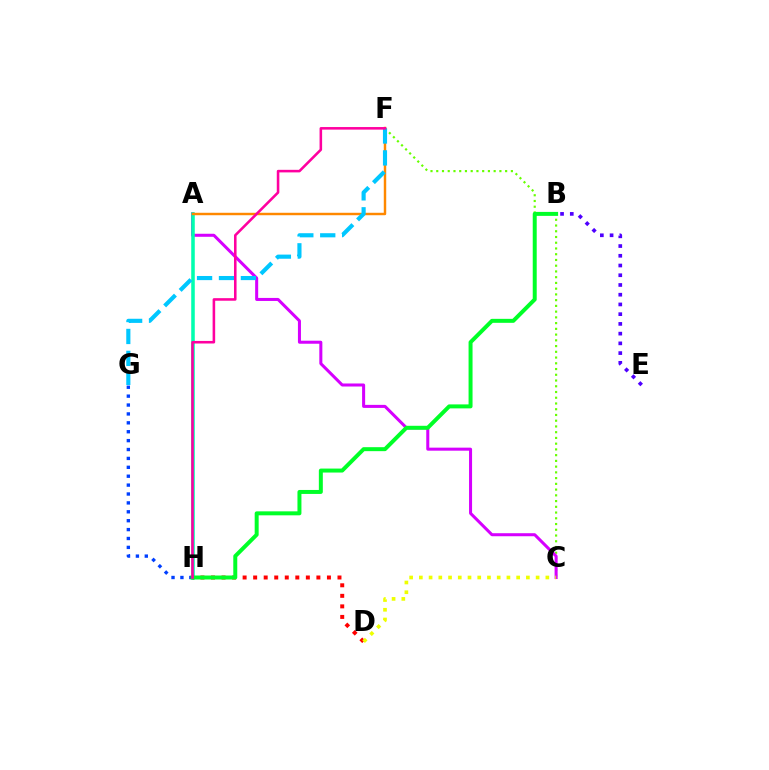{('G', 'H'): [{'color': '#003fff', 'line_style': 'dotted', 'thickness': 2.42}], ('C', 'F'): [{'color': '#66ff00', 'line_style': 'dotted', 'thickness': 1.56}], ('A', 'C'): [{'color': '#d600ff', 'line_style': 'solid', 'thickness': 2.18}], ('A', 'H'): [{'color': '#00ffaf', 'line_style': 'solid', 'thickness': 2.55}], ('D', 'H'): [{'color': '#ff0000', 'line_style': 'dotted', 'thickness': 2.86}], ('B', 'H'): [{'color': '#00ff27', 'line_style': 'solid', 'thickness': 2.86}], ('B', 'E'): [{'color': '#4f00ff', 'line_style': 'dotted', 'thickness': 2.64}], ('A', 'F'): [{'color': '#ff8800', 'line_style': 'solid', 'thickness': 1.76}], ('F', 'G'): [{'color': '#00c7ff', 'line_style': 'dashed', 'thickness': 2.98}], ('F', 'H'): [{'color': '#ff00a0', 'line_style': 'solid', 'thickness': 1.85}], ('C', 'D'): [{'color': '#eeff00', 'line_style': 'dotted', 'thickness': 2.64}]}